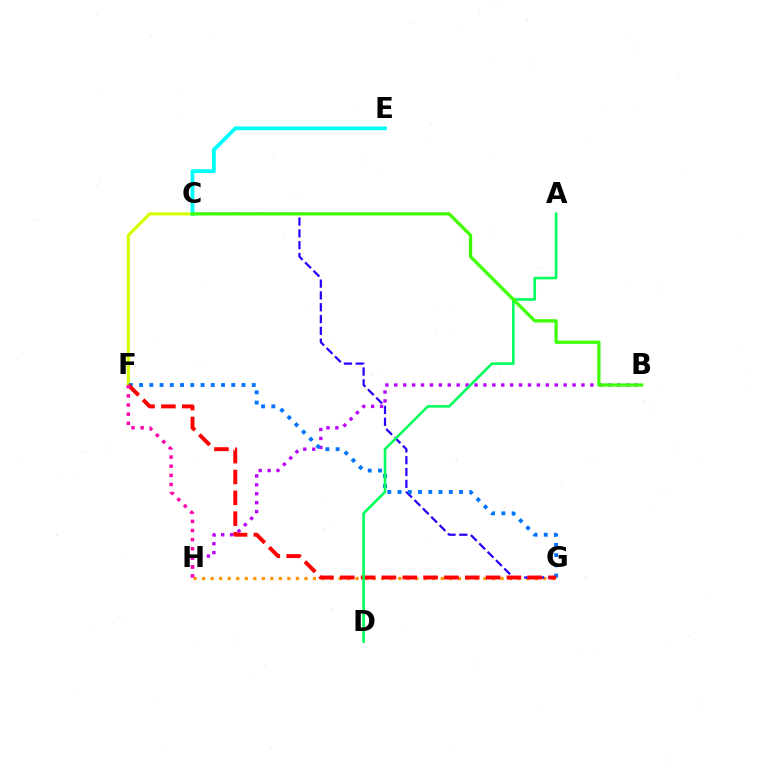{('C', 'F'): [{'color': '#d1ff00', 'line_style': 'solid', 'thickness': 2.25}], ('G', 'H'): [{'color': '#ff9400', 'line_style': 'dotted', 'thickness': 2.32}], ('C', 'G'): [{'color': '#2500ff', 'line_style': 'dashed', 'thickness': 1.61}], ('C', 'E'): [{'color': '#00fff6', 'line_style': 'solid', 'thickness': 2.71}], ('B', 'H'): [{'color': '#b900ff', 'line_style': 'dotted', 'thickness': 2.42}], ('F', 'G'): [{'color': '#0074ff', 'line_style': 'dotted', 'thickness': 2.78}, {'color': '#ff0000', 'line_style': 'dashed', 'thickness': 2.83}], ('A', 'D'): [{'color': '#00ff5c', 'line_style': 'solid', 'thickness': 1.87}], ('F', 'H'): [{'color': '#ff00ac', 'line_style': 'dotted', 'thickness': 2.48}], ('B', 'C'): [{'color': '#3dff00', 'line_style': 'solid', 'thickness': 2.33}]}